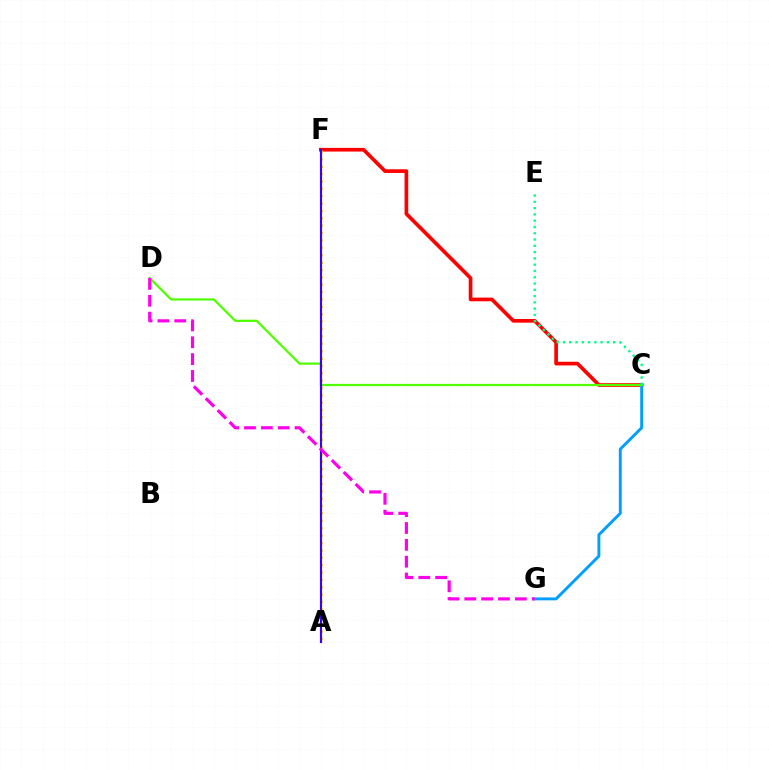{('C', 'F'): [{'color': '#ff0000', 'line_style': 'solid', 'thickness': 2.64}], ('C', 'G'): [{'color': '#009eff', 'line_style': 'solid', 'thickness': 2.1}], ('A', 'F'): [{'color': '#ffd500', 'line_style': 'dotted', 'thickness': 2.01}, {'color': '#3700ff', 'line_style': 'solid', 'thickness': 1.54}], ('C', 'D'): [{'color': '#4fff00', 'line_style': 'solid', 'thickness': 1.6}], ('C', 'E'): [{'color': '#00ff86', 'line_style': 'dotted', 'thickness': 1.71}], ('D', 'G'): [{'color': '#ff00ed', 'line_style': 'dashed', 'thickness': 2.29}]}